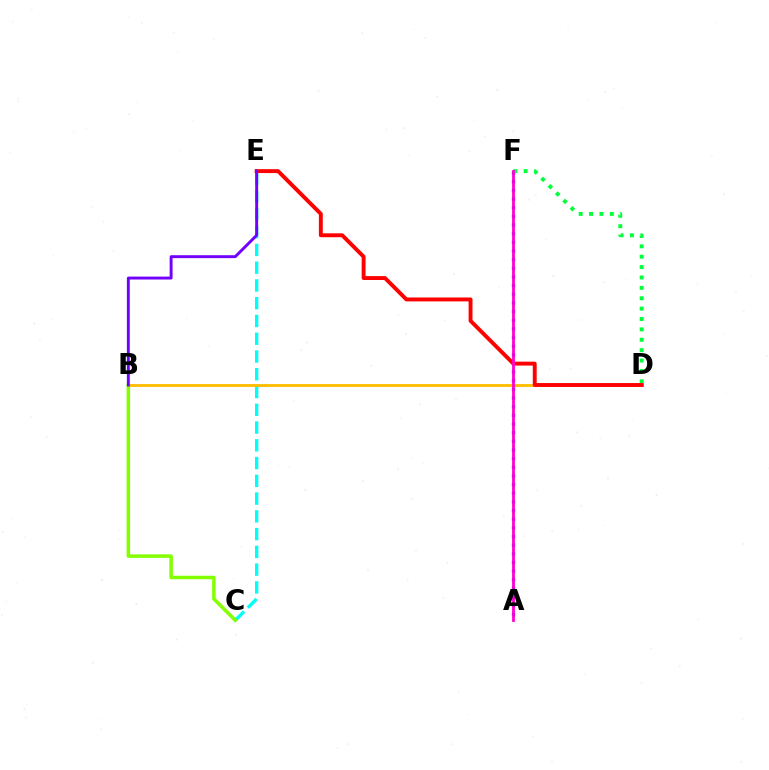{('A', 'F'): [{'color': '#004bff', 'line_style': 'dotted', 'thickness': 2.35}, {'color': '#ff00cf', 'line_style': 'solid', 'thickness': 2.01}], ('C', 'E'): [{'color': '#00fff6', 'line_style': 'dashed', 'thickness': 2.41}], ('B', 'D'): [{'color': '#ffbd00', 'line_style': 'solid', 'thickness': 2.04}], ('D', 'F'): [{'color': '#00ff39', 'line_style': 'dotted', 'thickness': 2.82}], ('D', 'E'): [{'color': '#ff0000', 'line_style': 'solid', 'thickness': 2.81}], ('B', 'C'): [{'color': '#84ff00', 'line_style': 'solid', 'thickness': 2.52}], ('B', 'E'): [{'color': '#7200ff', 'line_style': 'solid', 'thickness': 2.1}]}